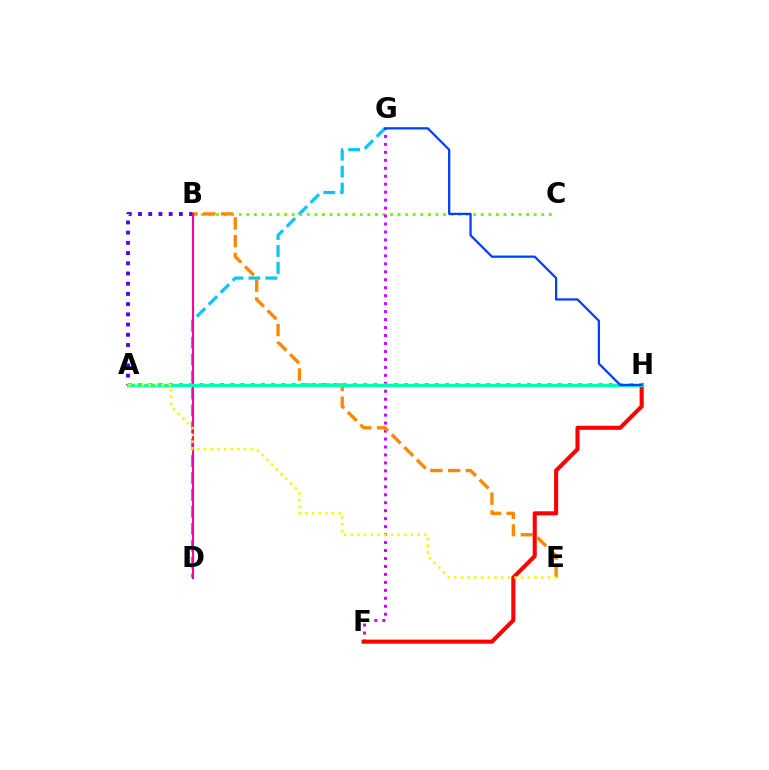{('D', 'G'): [{'color': '#00c7ff', 'line_style': 'dashed', 'thickness': 2.3}], ('B', 'C'): [{'color': '#66ff00', 'line_style': 'dotted', 'thickness': 2.05}], ('F', 'G'): [{'color': '#d600ff', 'line_style': 'dotted', 'thickness': 2.16}], ('F', 'H'): [{'color': '#ff0000', 'line_style': 'solid', 'thickness': 2.93}], ('A', 'B'): [{'color': '#4f00ff', 'line_style': 'dotted', 'thickness': 2.78}], ('A', 'H'): [{'color': '#00ff27', 'line_style': 'dotted', 'thickness': 2.78}, {'color': '#00ffaf', 'line_style': 'solid', 'thickness': 2.44}], ('B', 'E'): [{'color': '#ff8800', 'line_style': 'dashed', 'thickness': 2.41}], ('B', 'D'): [{'color': '#ff00a0', 'line_style': 'solid', 'thickness': 1.5}], ('A', 'E'): [{'color': '#eeff00', 'line_style': 'dotted', 'thickness': 1.82}], ('G', 'H'): [{'color': '#003fff', 'line_style': 'solid', 'thickness': 1.62}]}